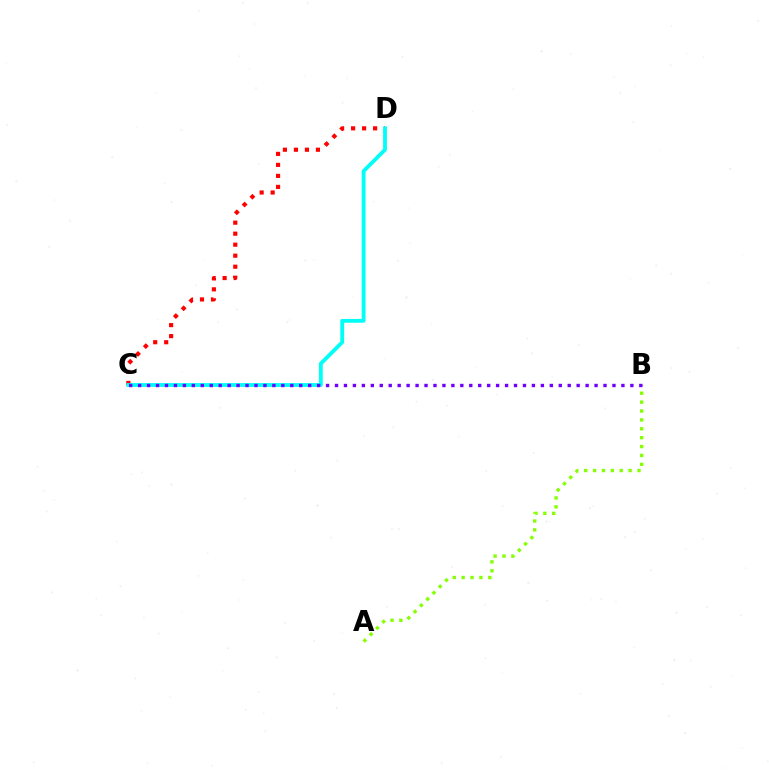{('A', 'B'): [{'color': '#84ff00', 'line_style': 'dotted', 'thickness': 2.41}], ('C', 'D'): [{'color': '#ff0000', 'line_style': 'dotted', 'thickness': 2.99}, {'color': '#00fff6', 'line_style': 'solid', 'thickness': 2.75}], ('B', 'C'): [{'color': '#7200ff', 'line_style': 'dotted', 'thickness': 2.43}]}